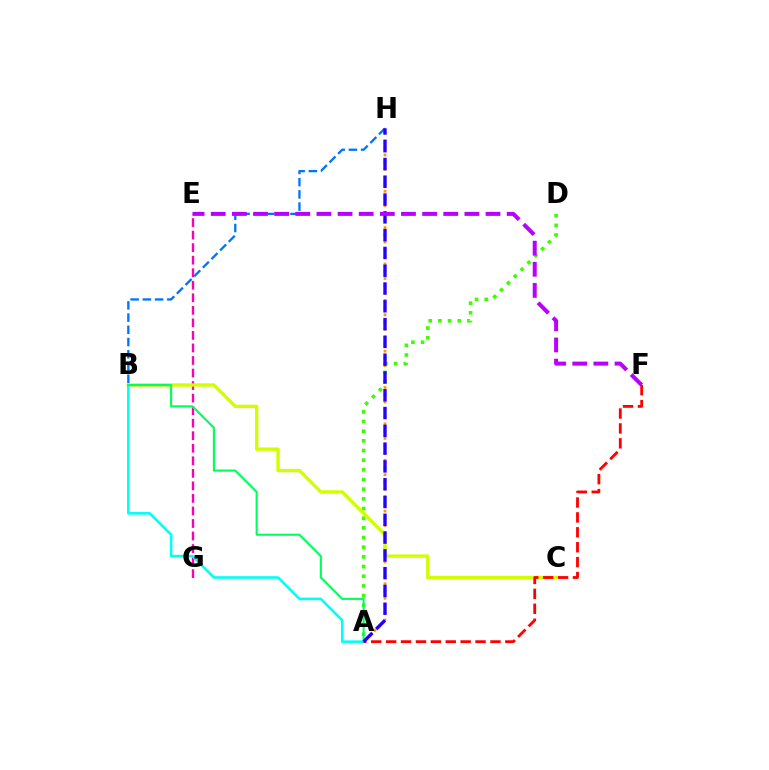{('A', 'H'): [{'color': '#ff9400', 'line_style': 'dotted', 'thickness': 1.97}, {'color': '#2500ff', 'line_style': 'dashed', 'thickness': 2.42}], ('A', 'D'): [{'color': '#3dff00', 'line_style': 'dotted', 'thickness': 2.63}], ('E', 'G'): [{'color': '#ff00ac', 'line_style': 'dashed', 'thickness': 1.7}], ('B', 'C'): [{'color': '#d1ff00', 'line_style': 'solid', 'thickness': 2.44}], ('B', 'H'): [{'color': '#0074ff', 'line_style': 'dashed', 'thickness': 1.66}], ('A', 'B'): [{'color': '#00fff6', 'line_style': 'solid', 'thickness': 1.87}, {'color': '#00ff5c', 'line_style': 'solid', 'thickness': 1.52}], ('A', 'F'): [{'color': '#ff0000', 'line_style': 'dashed', 'thickness': 2.02}], ('E', 'F'): [{'color': '#b900ff', 'line_style': 'dashed', 'thickness': 2.87}]}